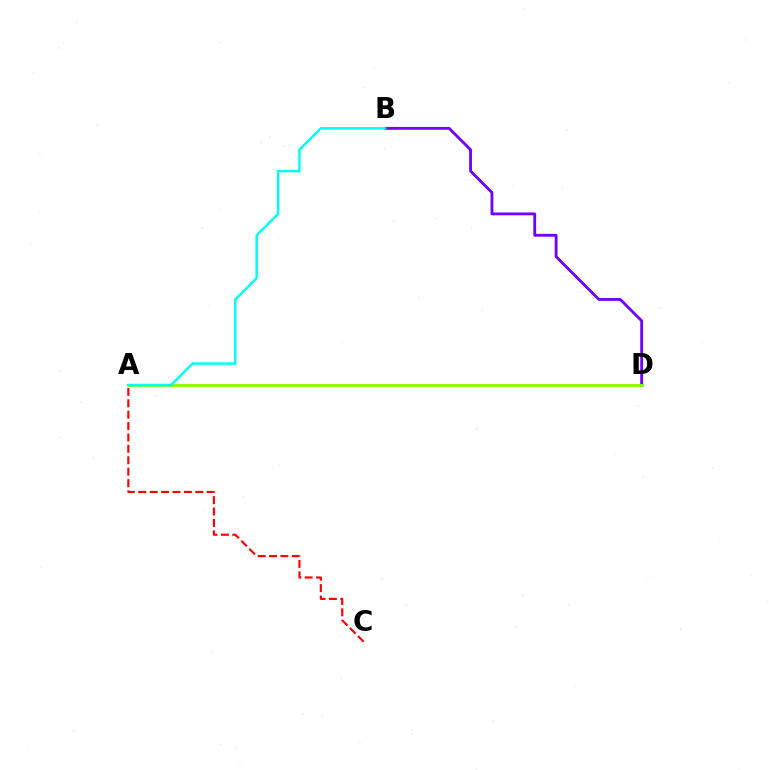{('B', 'D'): [{'color': '#7200ff', 'line_style': 'solid', 'thickness': 2.03}], ('A', 'C'): [{'color': '#ff0000', 'line_style': 'dashed', 'thickness': 1.55}], ('A', 'D'): [{'color': '#84ff00', 'line_style': 'solid', 'thickness': 2.04}], ('A', 'B'): [{'color': '#00fff6', 'line_style': 'solid', 'thickness': 1.78}]}